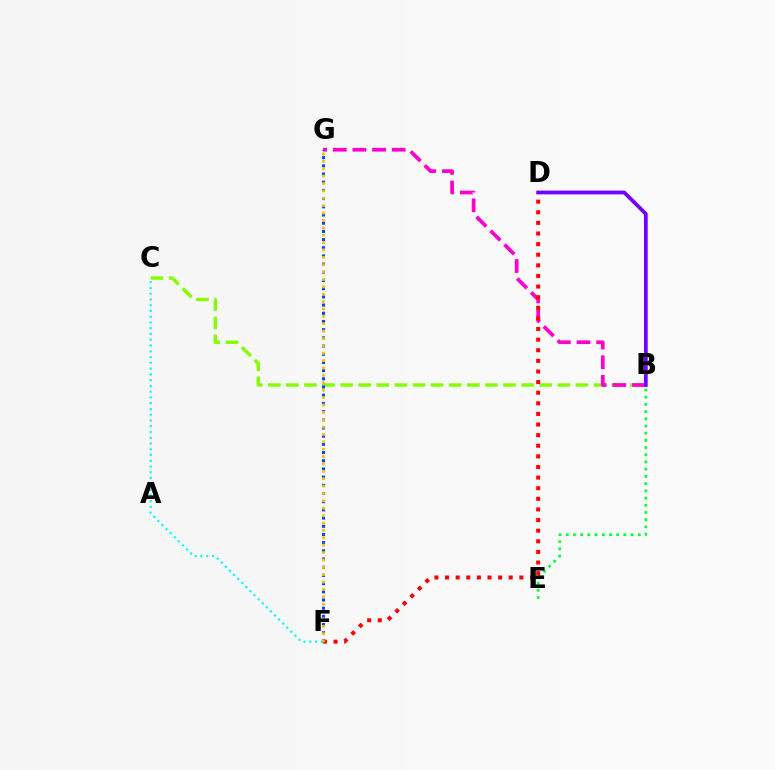{('B', 'E'): [{'color': '#00ff39', 'line_style': 'dotted', 'thickness': 1.96}], ('B', 'C'): [{'color': '#84ff00', 'line_style': 'dashed', 'thickness': 2.46}], ('B', 'G'): [{'color': '#ff00cf', 'line_style': 'dashed', 'thickness': 2.67}], ('D', 'F'): [{'color': '#ff0000', 'line_style': 'dotted', 'thickness': 2.88}], ('C', 'F'): [{'color': '#00fff6', 'line_style': 'dotted', 'thickness': 1.57}], ('F', 'G'): [{'color': '#004bff', 'line_style': 'dotted', 'thickness': 2.23}, {'color': '#ffbd00', 'line_style': 'dotted', 'thickness': 2.01}], ('B', 'D'): [{'color': '#7200ff', 'line_style': 'solid', 'thickness': 2.7}]}